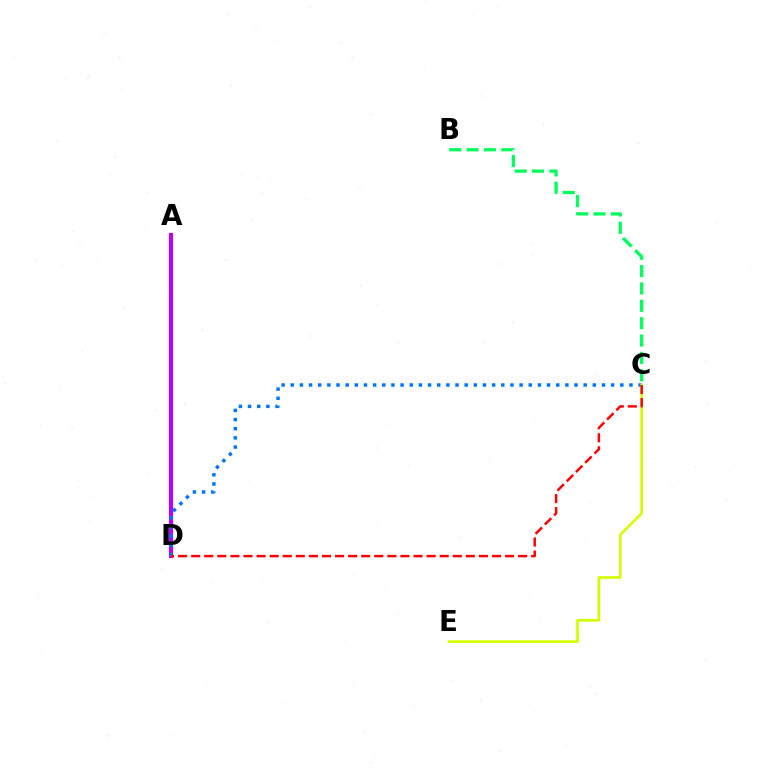{('B', 'C'): [{'color': '#00ff5c', 'line_style': 'dashed', 'thickness': 2.36}], ('A', 'D'): [{'color': '#b900ff', 'line_style': 'solid', 'thickness': 2.98}], ('C', 'D'): [{'color': '#0074ff', 'line_style': 'dotted', 'thickness': 2.49}, {'color': '#ff0000', 'line_style': 'dashed', 'thickness': 1.78}], ('C', 'E'): [{'color': '#d1ff00', 'line_style': 'solid', 'thickness': 1.94}]}